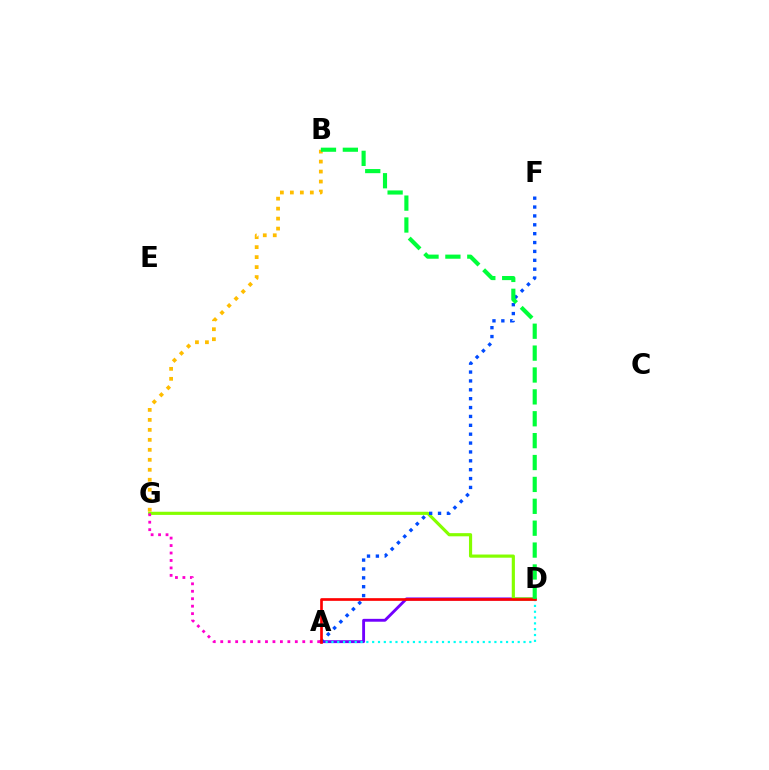{('A', 'D'): [{'color': '#7200ff', 'line_style': 'solid', 'thickness': 2.06}, {'color': '#00fff6', 'line_style': 'dotted', 'thickness': 1.58}, {'color': '#ff0000', 'line_style': 'solid', 'thickness': 1.93}], ('D', 'G'): [{'color': '#84ff00', 'line_style': 'solid', 'thickness': 2.28}], ('A', 'F'): [{'color': '#004bff', 'line_style': 'dotted', 'thickness': 2.41}], ('B', 'G'): [{'color': '#ffbd00', 'line_style': 'dotted', 'thickness': 2.71}], ('A', 'G'): [{'color': '#ff00cf', 'line_style': 'dotted', 'thickness': 2.03}], ('B', 'D'): [{'color': '#00ff39', 'line_style': 'dashed', 'thickness': 2.97}]}